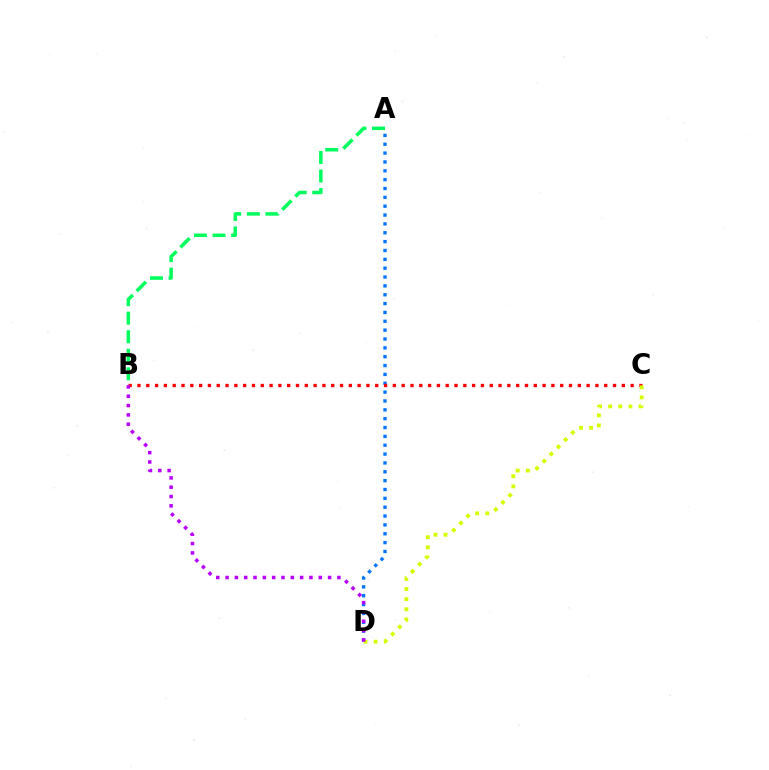{('A', 'D'): [{'color': '#0074ff', 'line_style': 'dotted', 'thickness': 2.41}], ('B', 'C'): [{'color': '#ff0000', 'line_style': 'dotted', 'thickness': 2.39}], ('C', 'D'): [{'color': '#d1ff00', 'line_style': 'dotted', 'thickness': 2.75}], ('B', 'D'): [{'color': '#b900ff', 'line_style': 'dotted', 'thickness': 2.53}], ('A', 'B'): [{'color': '#00ff5c', 'line_style': 'dashed', 'thickness': 2.52}]}